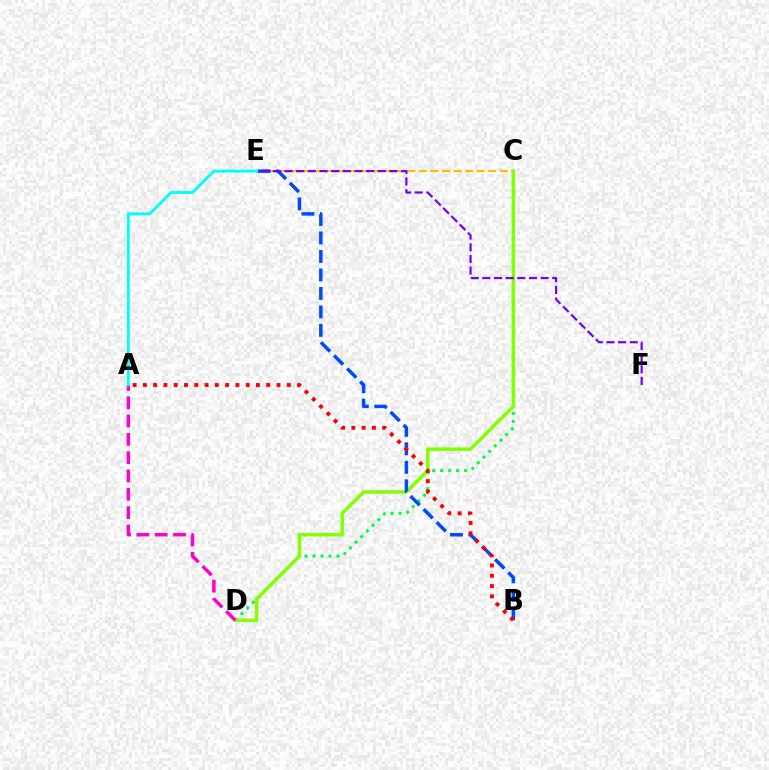{('C', 'E'): [{'color': '#ffbd00', 'line_style': 'dashed', 'thickness': 1.57}], ('C', 'D'): [{'color': '#00ff39', 'line_style': 'dotted', 'thickness': 2.17}, {'color': '#84ff00', 'line_style': 'solid', 'thickness': 2.5}], ('B', 'E'): [{'color': '#004bff', 'line_style': 'dashed', 'thickness': 2.51}], ('A', 'D'): [{'color': '#ff00cf', 'line_style': 'dashed', 'thickness': 2.49}], ('A', 'B'): [{'color': '#ff0000', 'line_style': 'dotted', 'thickness': 2.79}], ('E', 'F'): [{'color': '#7200ff', 'line_style': 'dashed', 'thickness': 1.58}], ('A', 'E'): [{'color': '#00fff6', 'line_style': 'solid', 'thickness': 2.08}]}